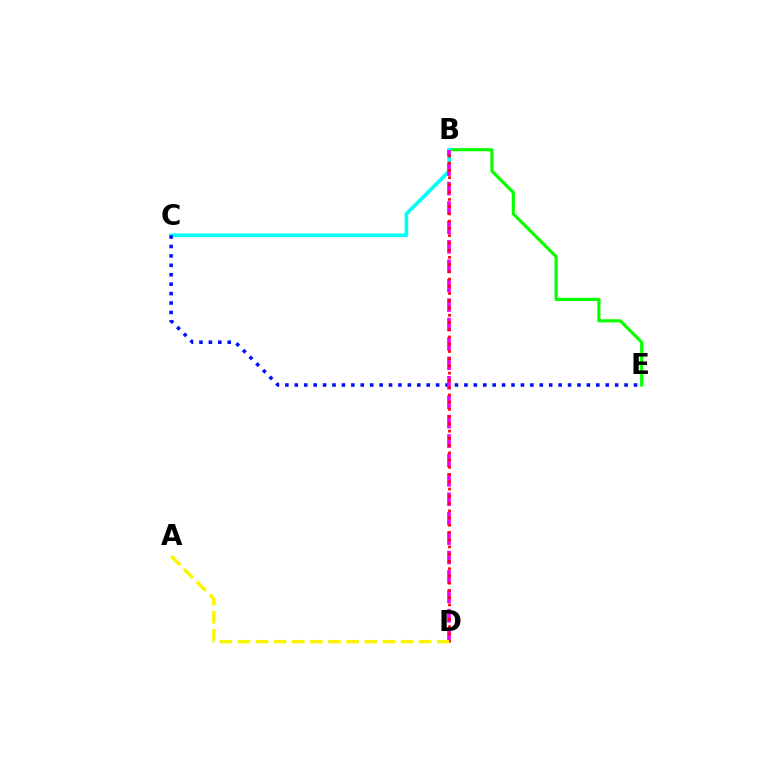{('B', 'E'): [{'color': '#08ff00', 'line_style': 'solid', 'thickness': 2.26}], ('B', 'C'): [{'color': '#00fff6', 'line_style': 'solid', 'thickness': 2.62}], ('C', 'E'): [{'color': '#0010ff', 'line_style': 'dotted', 'thickness': 2.56}], ('B', 'D'): [{'color': '#ee00ff', 'line_style': 'dashed', 'thickness': 2.64}, {'color': '#ff0000', 'line_style': 'dotted', 'thickness': 1.97}], ('A', 'D'): [{'color': '#fcf500', 'line_style': 'dashed', 'thickness': 2.46}]}